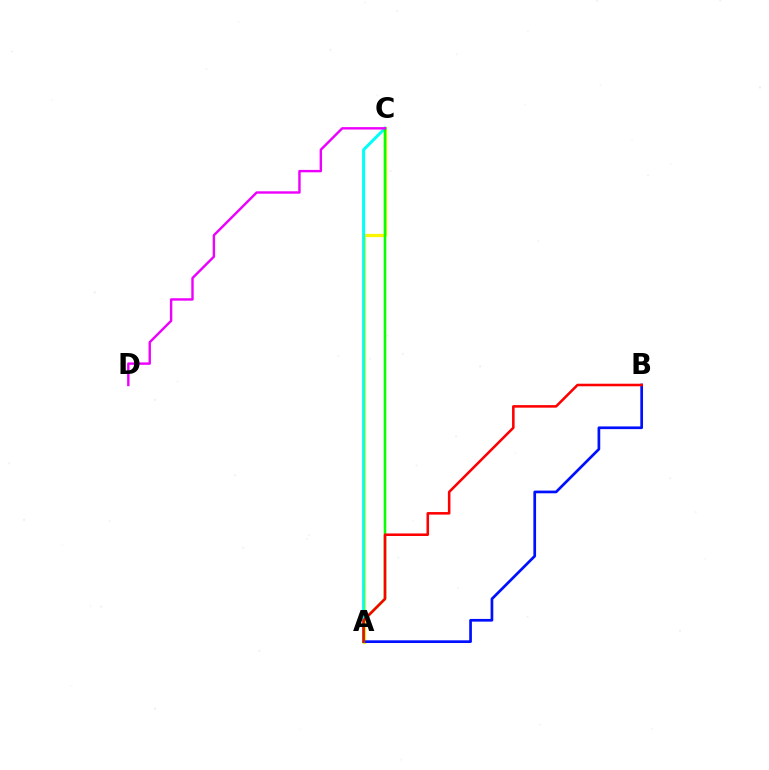{('A', 'C'): [{'color': '#fcf500', 'line_style': 'solid', 'thickness': 2.32}, {'color': '#00fff6', 'line_style': 'solid', 'thickness': 2.16}, {'color': '#08ff00', 'line_style': 'solid', 'thickness': 1.84}], ('A', 'B'): [{'color': '#0010ff', 'line_style': 'solid', 'thickness': 1.94}, {'color': '#ff0000', 'line_style': 'solid', 'thickness': 1.84}], ('C', 'D'): [{'color': '#ee00ff', 'line_style': 'solid', 'thickness': 1.74}]}